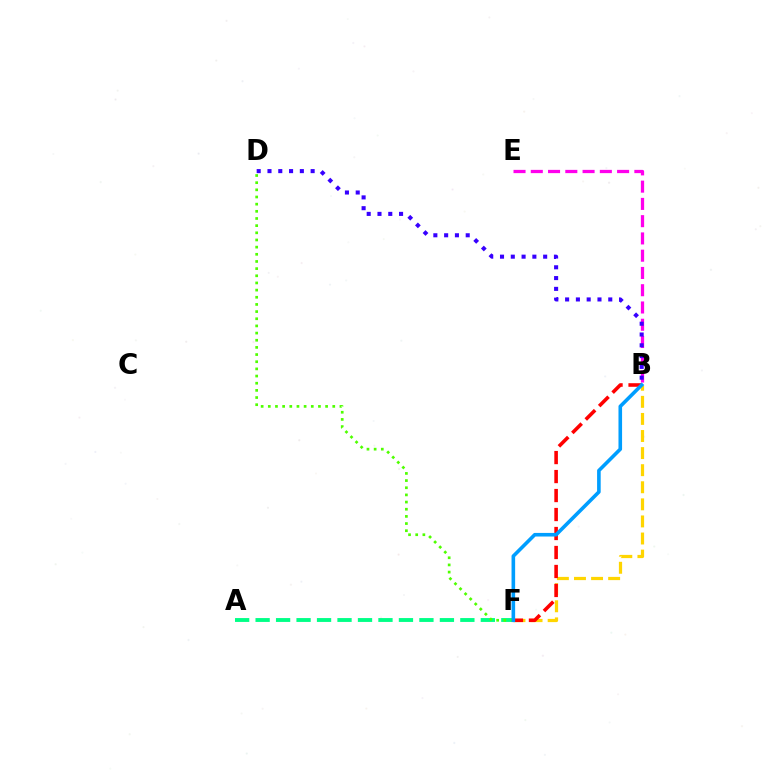{('B', 'E'): [{'color': '#ff00ed', 'line_style': 'dashed', 'thickness': 2.35}], ('B', 'F'): [{'color': '#ffd500', 'line_style': 'dashed', 'thickness': 2.32}, {'color': '#ff0000', 'line_style': 'dashed', 'thickness': 2.58}, {'color': '#009eff', 'line_style': 'solid', 'thickness': 2.6}], ('B', 'D'): [{'color': '#3700ff', 'line_style': 'dotted', 'thickness': 2.93}], ('A', 'F'): [{'color': '#00ff86', 'line_style': 'dashed', 'thickness': 2.78}], ('D', 'F'): [{'color': '#4fff00', 'line_style': 'dotted', 'thickness': 1.95}]}